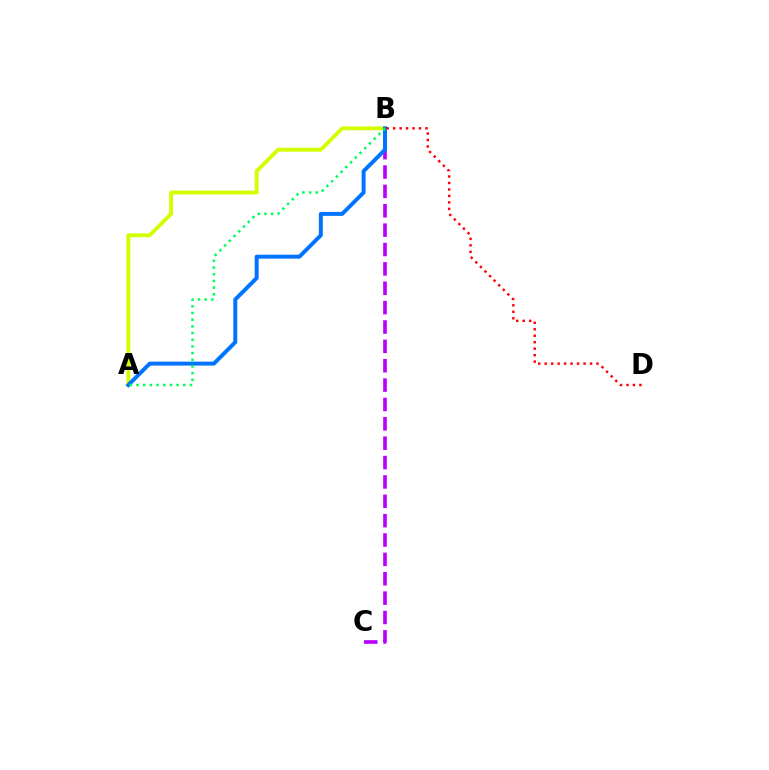{('B', 'C'): [{'color': '#b900ff', 'line_style': 'dashed', 'thickness': 2.63}], ('A', 'B'): [{'color': '#d1ff00', 'line_style': 'solid', 'thickness': 2.79}, {'color': '#0074ff', 'line_style': 'solid', 'thickness': 2.85}, {'color': '#00ff5c', 'line_style': 'dotted', 'thickness': 1.82}], ('B', 'D'): [{'color': '#ff0000', 'line_style': 'dotted', 'thickness': 1.76}]}